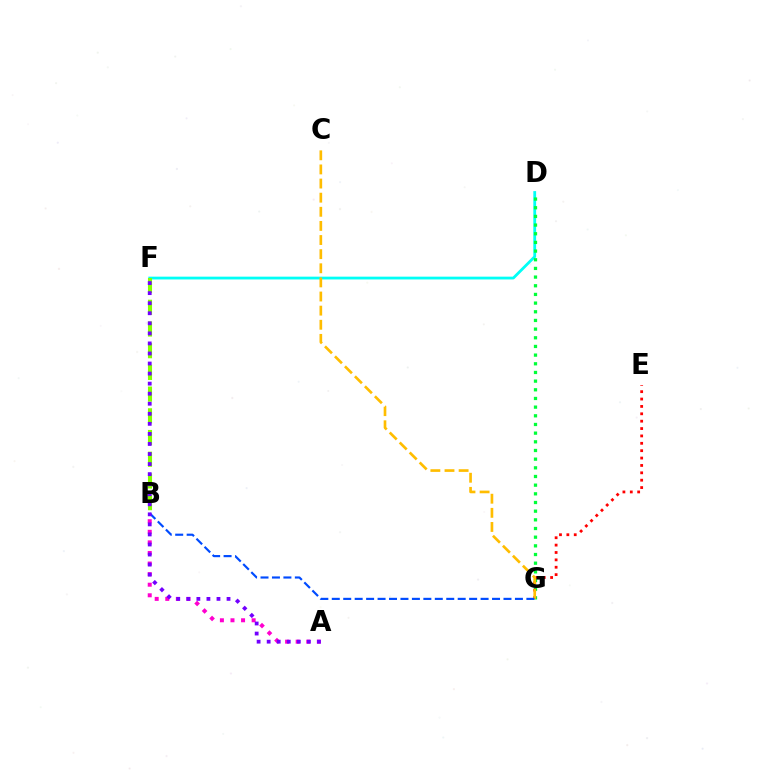{('D', 'F'): [{'color': '#00fff6', 'line_style': 'solid', 'thickness': 2.01}], ('D', 'G'): [{'color': '#00ff39', 'line_style': 'dotted', 'thickness': 2.36}], ('B', 'F'): [{'color': '#84ff00', 'line_style': 'dashed', 'thickness': 2.95}], ('E', 'G'): [{'color': '#ff0000', 'line_style': 'dotted', 'thickness': 2.0}], ('A', 'B'): [{'color': '#ff00cf', 'line_style': 'dotted', 'thickness': 2.87}], ('C', 'G'): [{'color': '#ffbd00', 'line_style': 'dashed', 'thickness': 1.92}], ('B', 'G'): [{'color': '#004bff', 'line_style': 'dashed', 'thickness': 1.56}], ('A', 'F'): [{'color': '#7200ff', 'line_style': 'dotted', 'thickness': 2.73}]}